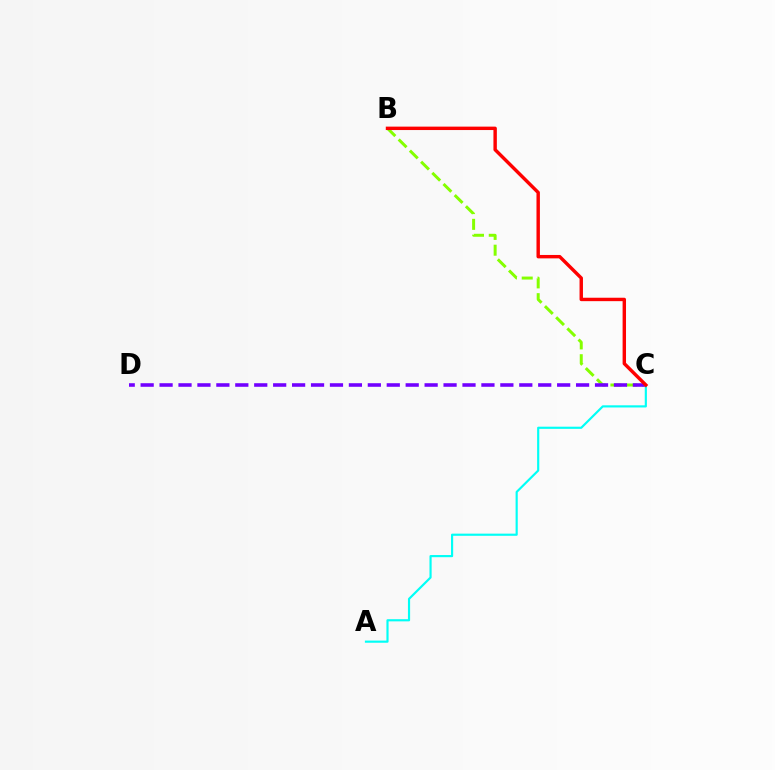{('B', 'C'): [{'color': '#84ff00', 'line_style': 'dashed', 'thickness': 2.15}, {'color': '#ff0000', 'line_style': 'solid', 'thickness': 2.46}], ('C', 'D'): [{'color': '#7200ff', 'line_style': 'dashed', 'thickness': 2.57}], ('A', 'C'): [{'color': '#00fff6', 'line_style': 'solid', 'thickness': 1.56}]}